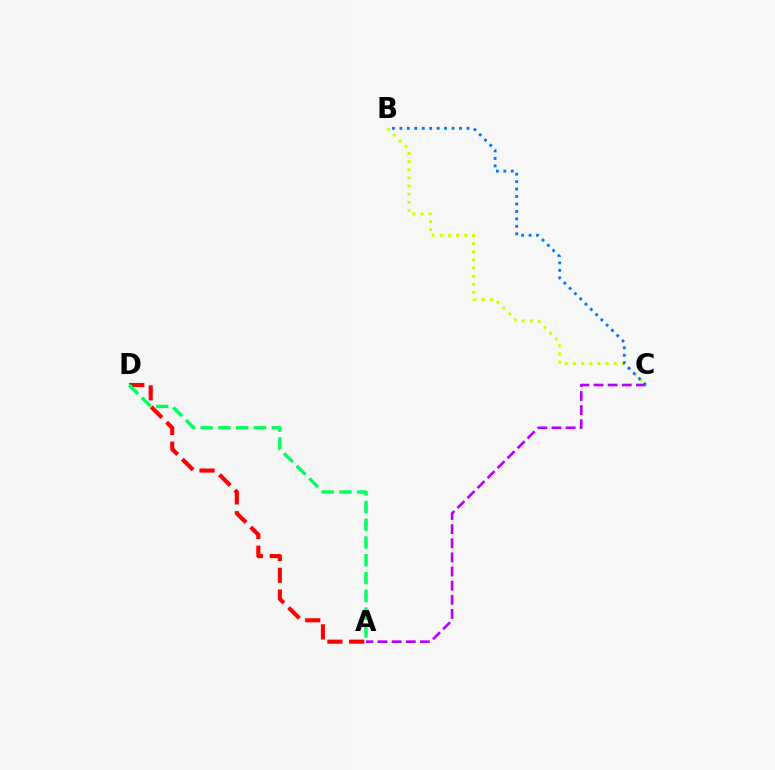{('A', 'D'): [{'color': '#ff0000', 'line_style': 'dashed', 'thickness': 2.96}, {'color': '#00ff5c', 'line_style': 'dashed', 'thickness': 2.42}], ('A', 'C'): [{'color': '#b900ff', 'line_style': 'dashed', 'thickness': 1.92}], ('B', 'C'): [{'color': '#d1ff00', 'line_style': 'dotted', 'thickness': 2.21}, {'color': '#0074ff', 'line_style': 'dotted', 'thickness': 2.02}]}